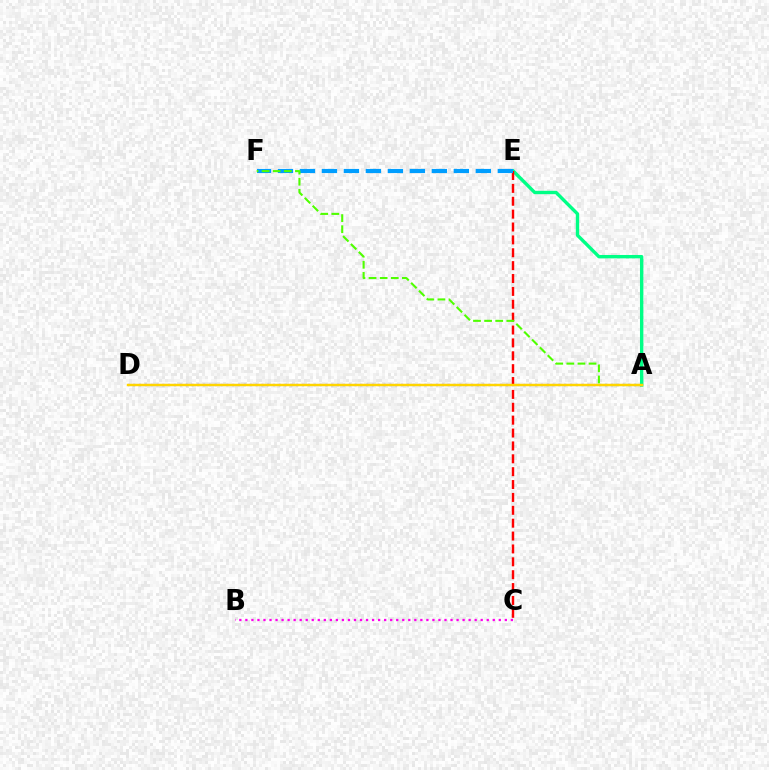{('A', 'D'): [{'color': '#3700ff', 'line_style': 'dotted', 'thickness': 1.58}, {'color': '#ffd500', 'line_style': 'solid', 'thickness': 1.76}], ('A', 'E'): [{'color': '#00ff86', 'line_style': 'solid', 'thickness': 2.43}], ('C', 'E'): [{'color': '#ff0000', 'line_style': 'dashed', 'thickness': 1.75}], ('B', 'C'): [{'color': '#ff00ed', 'line_style': 'dotted', 'thickness': 1.64}], ('E', 'F'): [{'color': '#009eff', 'line_style': 'dashed', 'thickness': 2.99}], ('A', 'F'): [{'color': '#4fff00', 'line_style': 'dashed', 'thickness': 1.51}]}